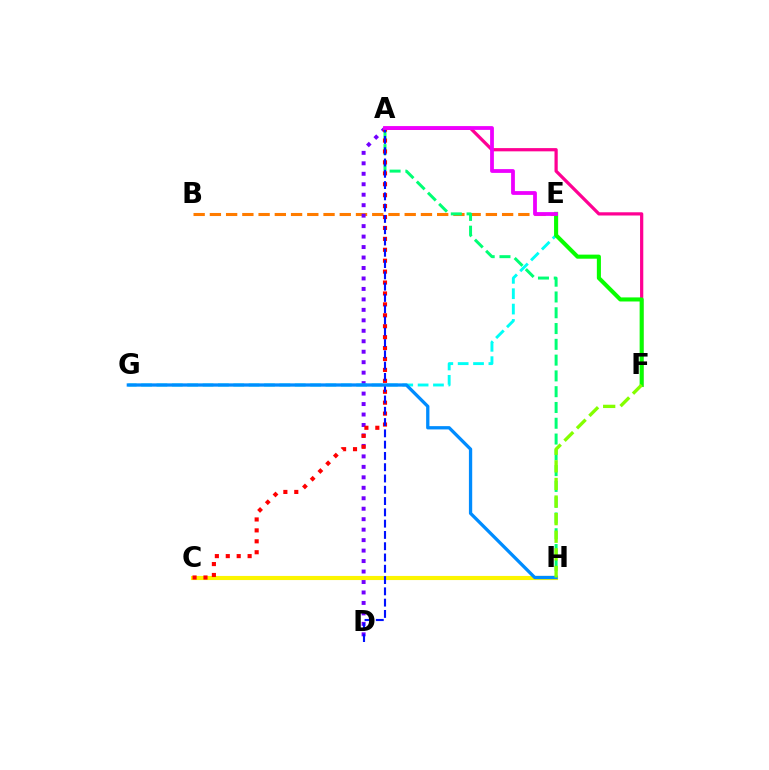{('A', 'F'): [{'color': '#ff0094', 'line_style': 'solid', 'thickness': 2.33}], ('B', 'E'): [{'color': '#ff7c00', 'line_style': 'dashed', 'thickness': 2.21}], ('A', 'D'): [{'color': '#7200ff', 'line_style': 'dotted', 'thickness': 2.84}, {'color': '#0010ff', 'line_style': 'dashed', 'thickness': 1.53}], ('A', 'H'): [{'color': '#00ff74', 'line_style': 'dashed', 'thickness': 2.14}], ('E', 'G'): [{'color': '#00fff6', 'line_style': 'dashed', 'thickness': 2.09}], ('C', 'H'): [{'color': '#fcf500', 'line_style': 'solid', 'thickness': 2.96}], ('E', 'F'): [{'color': '#08ff00', 'line_style': 'solid', 'thickness': 2.94}], ('A', 'C'): [{'color': '#ff0000', 'line_style': 'dotted', 'thickness': 2.97}], ('G', 'H'): [{'color': '#008cff', 'line_style': 'solid', 'thickness': 2.37}], ('A', 'E'): [{'color': '#ee00ff', 'line_style': 'solid', 'thickness': 2.72}], ('F', 'H'): [{'color': '#84ff00', 'line_style': 'dashed', 'thickness': 2.39}]}